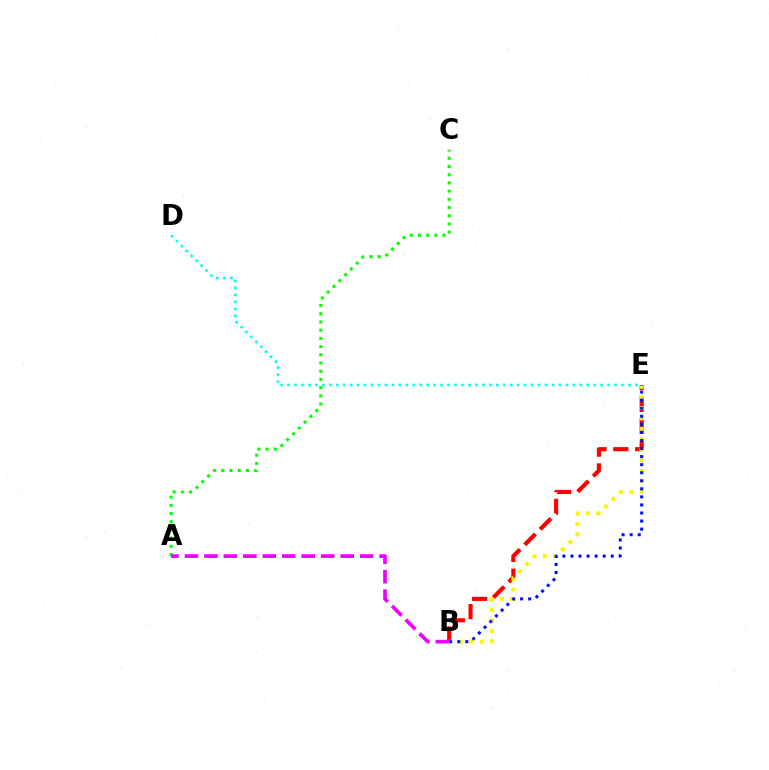{('B', 'E'): [{'color': '#ff0000', 'line_style': 'dashed', 'thickness': 2.97}, {'color': '#fcf500', 'line_style': 'dotted', 'thickness': 2.85}, {'color': '#0010ff', 'line_style': 'dotted', 'thickness': 2.19}], ('A', 'C'): [{'color': '#08ff00', 'line_style': 'dotted', 'thickness': 2.23}], ('D', 'E'): [{'color': '#00fff6', 'line_style': 'dotted', 'thickness': 1.89}], ('A', 'B'): [{'color': '#ee00ff', 'line_style': 'dashed', 'thickness': 2.64}]}